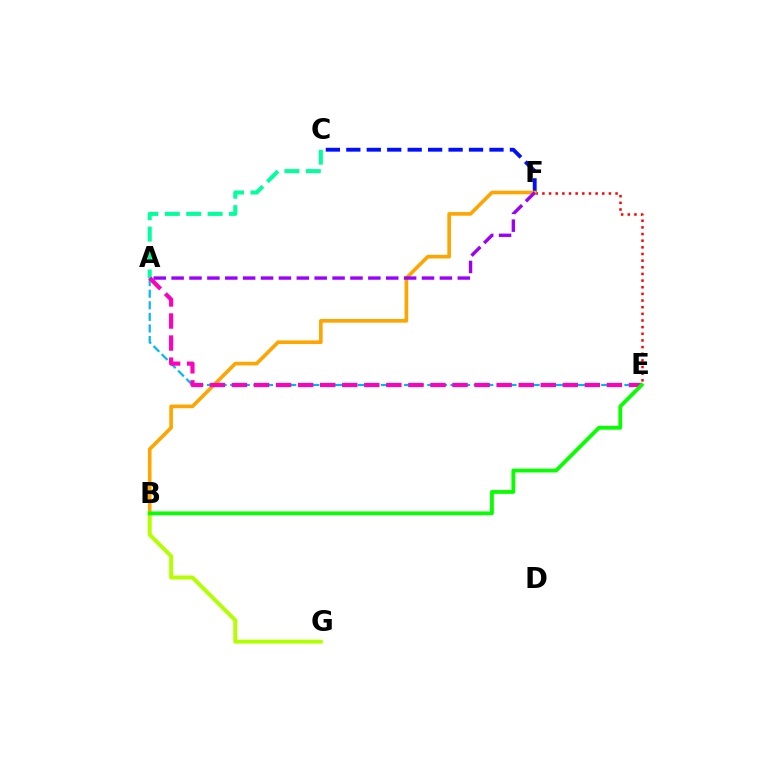{('E', 'F'): [{'color': '#ff0000', 'line_style': 'dotted', 'thickness': 1.81}], ('A', 'E'): [{'color': '#00b5ff', 'line_style': 'dashed', 'thickness': 1.58}, {'color': '#ff00bd', 'line_style': 'dashed', 'thickness': 3.0}], ('C', 'F'): [{'color': '#0010ff', 'line_style': 'dashed', 'thickness': 2.78}], ('A', 'C'): [{'color': '#00ff9d', 'line_style': 'dashed', 'thickness': 2.91}], ('B', 'F'): [{'color': '#ffa500', 'line_style': 'solid', 'thickness': 2.61}], ('B', 'G'): [{'color': '#b3ff00', 'line_style': 'solid', 'thickness': 2.84}], ('B', 'E'): [{'color': '#08ff00', 'line_style': 'solid', 'thickness': 2.74}], ('A', 'F'): [{'color': '#9b00ff', 'line_style': 'dashed', 'thickness': 2.43}]}